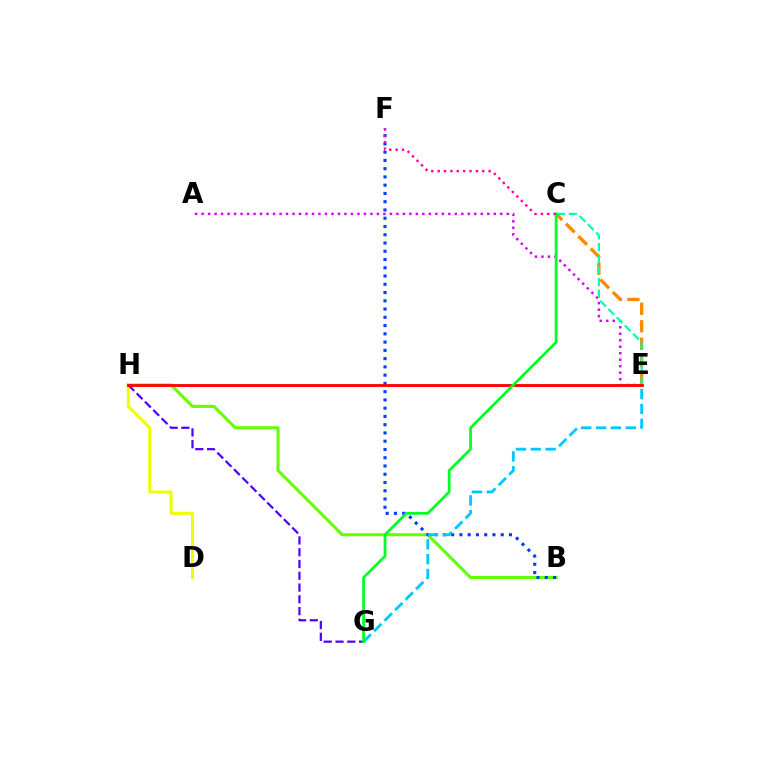{('D', 'H'): [{'color': '#eeff00', 'line_style': 'solid', 'thickness': 2.17}], ('B', 'H'): [{'color': '#66ff00', 'line_style': 'solid', 'thickness': 2.23}], ('B', 'F'): [{'color': '#003fff', 'line_style': 'dotted', 'thickness': 2.24}], ('A', 'E'): [{'color': '#d600ff', 'line_style': 'dotted', 'thickness': 1.76}], ('E', 'G'): [{'color': '#00c7ff', 'line_style': 'dashed', 'thickness': 2.02}], ('C', 'E'): [{'color': '#ff8800', 'line_style': 'dashed', 'thickness': 2.38}, {'color': '#00ffaf', 'line_style': 'dashed', 'thickness': 1.58}], ('G', 'H'): [{'color': '#4f00ff', 'line_style': 'dashed', 'thickness': 1.6}], ('E', 'H'): [{'color': '#ff0000', 'line_style': 'solid', 'thickness': 2.03}], ('C', 'G'): [{'color': '#00ff27', 'line_style': 'solid', 'thickness': 1.97}], ('C', 'F'): [{'color': '#ff00a0', 'line_style': 'dotted', 'thickness': 1.73}]}